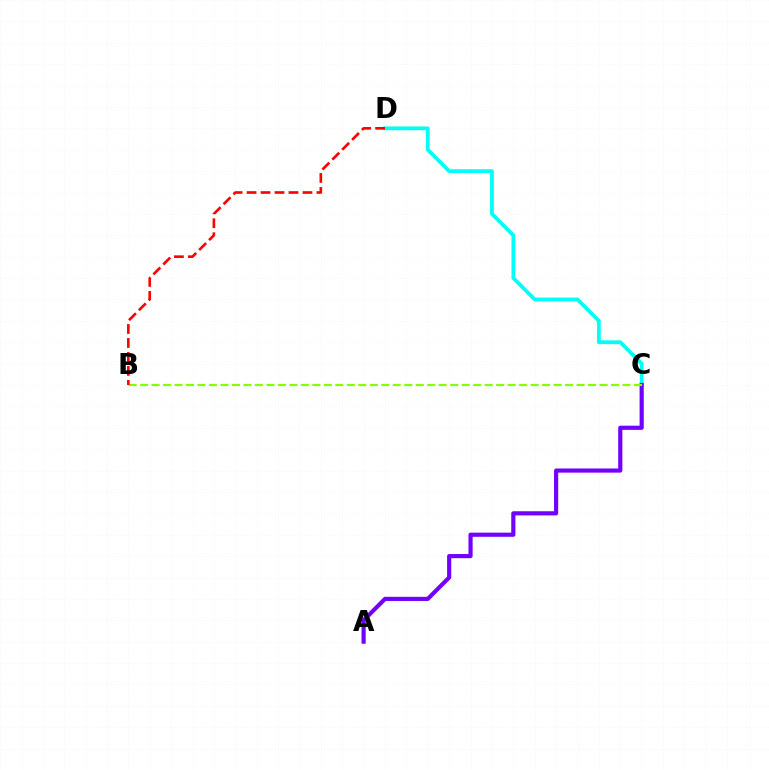{('C', 'D'): [{'color': '#00fff6', 'line_style': 'solid', 'thickness': 2.7}], ('A', 'C'): [{'color': '#7200ff', 'line_style': 'solid', 'thickness': 2.99}], ('B', 'C'): [{'color': '#84ff00', 'line_style': 'dashed', 'thickness': 1.56}], ('B', 'D'): [{'color': '#ff0000', 'line_style': 'dashed', 'thickness': 1.9}]}